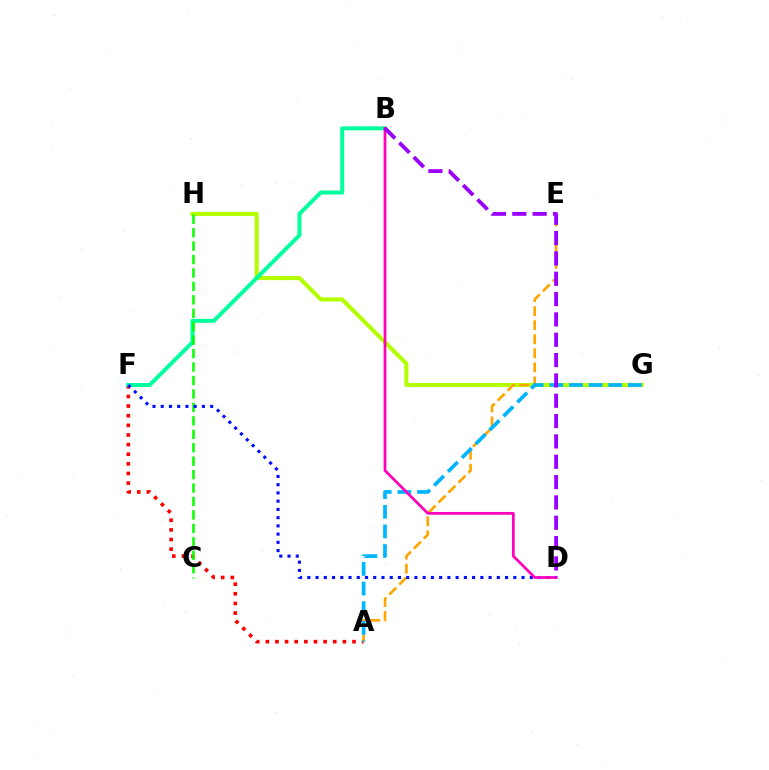{('G', 'H'): [{'color': '#b3ff00', 'line_style': 'solid', 'thickness': 2.94}], ('A', 'F'): [{'color': '#ff0000', 'line_style': 'dotted', 'thickness': 2.62}], ('A', 'E'): [{'color': '#ffa500', 'line_style': 'dashed', 'thickness': 1.91}], ('B', 'F'): [{'color': '#00ff9d', 'line_style': 'solid', 'thickness': 2.87}], ('A', 'G'): [{'color': '#00b5ff', 'line_style': 'dashed', 'thickness': 2.67}], ('C', 'H'): [{'color': '#08ff00', 'line_style': 'dashed', 'thickness': 1.83}], ('D', 'F'): [{'color': '#0010ff', 'line_style': 'dotted', 'thickness': 2.24}], ('B', 'D'): [{'color': '#ff00bd', 'line_style': 'solid', 'thickness': 1.98}, {'color': '#9b00ff', 'line_style': 'dashed', 'thickness': 2.76}]}